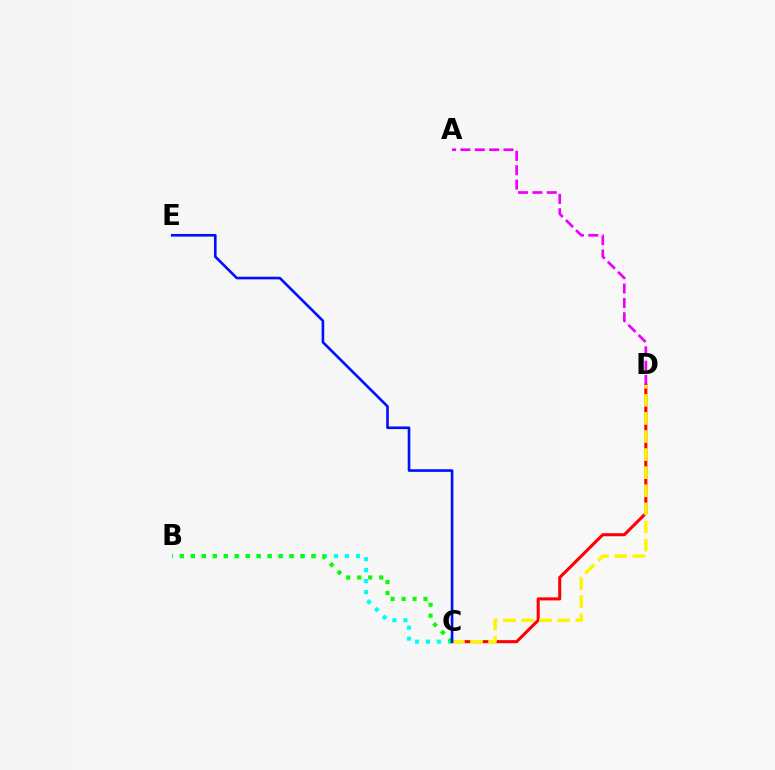{('B', 'C'): [{'color': '#00fff6', 'line_style': 'dotted', 'thickness': 2.99}, {'color': '#08ff00', 'line_style': 'dotted', 'thickness': 2.98}], ('C', 'D'): [{'color': '#ff0000', 'line_style': 'solid', 'thickness': 2.2}, {'color': '#fcf500', 'line_style': 'dashed', 'thickness': 2.46}], ('A', 'D'): [{'color': '#ee00ff', 'line_style': 'dashed', 'thickness': 1.95}], ('C', 'E'): [{'color': '#0010ff', 'line_style': 'solid', 'thickness': 1.9}]}